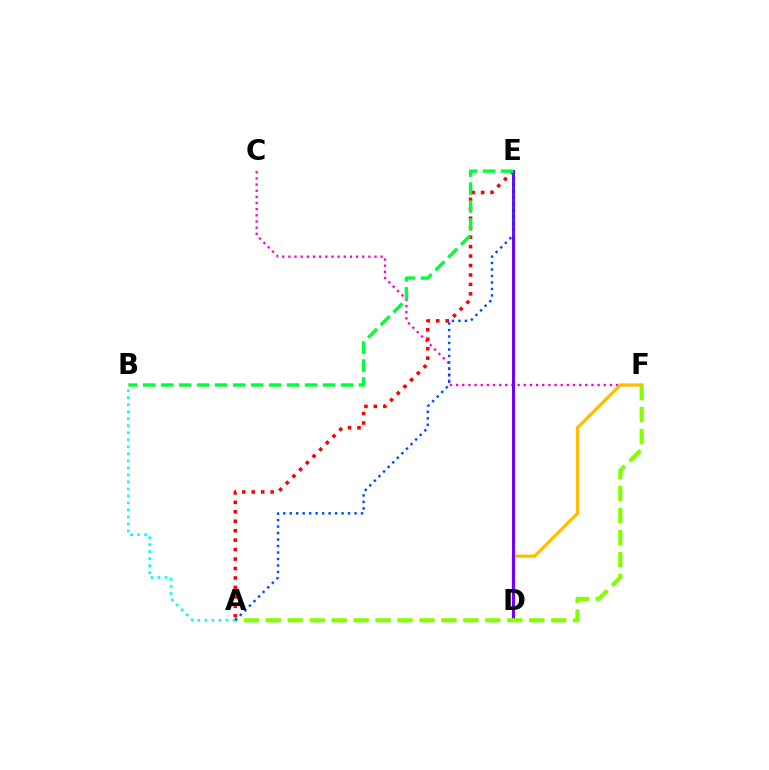{('A', 'B'): [{'color': '#00fff6', 'line_style': 'dotted', 'thickness': 1.91}], ('C', 'F'): [{'color': '#ff00cf', 'line_style': 'dotted', 'thickness': 1.67}], ('A', 'E'): [{'color': '#ff0000', 'line_style': 'dotted', 'thickness': 2.57}, {'color': '#004bff', 'line_style': 'dotted', 'thickness': 1.76}], ('D', 'F'): [{'color': '#ffbd00', 'line_style': 'solid', 'thickness': 2.31}], ('D', 'E'): [{'color': '#7200ff', 'line_style': 'solid', 'thickness': 2.2}], ('B', 'E'): [{'color': '#00ff39', 'line_style': 'dashed', 'thickness': 2.44}], ('A', 'F'): [{'color': '#84ff00', 'line_style': 'dashed', 'thickness': 2.98}]}